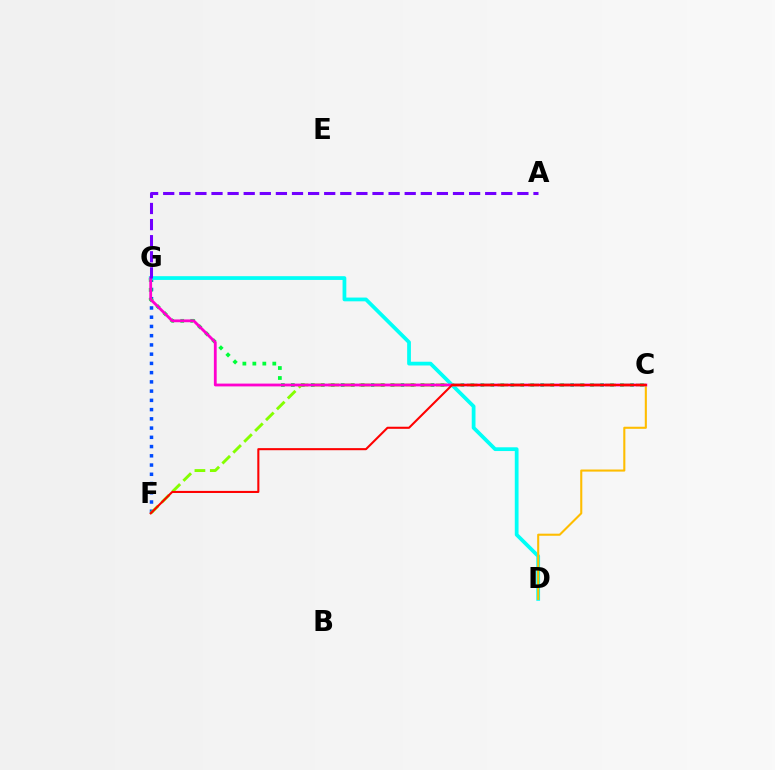{('F', 'G'): [{'color': '#004bff', 'line_style': 'dotted', 'thickness': 2.51}], ('C', 'G'): [{'color': '#00ff39', 'line_style': 'dotted', 'thickness': 2.71}, {'color': '#ff00cf', 'line_style': 'solid', 'thickness': 2.02}], ('D', 'G'): [{'color': '#00fff6', 'line_style': 'solid', 'thickness': 2.7}], ('C', 'D'): [{'color': '#ffbd00', 'line_style': 'solid', 'thickness': 1.5}], ('C', 'F'): [{'color': '#84ff00', 'line_style': 'dashed', 'thickness': 2.09}, {'color': '#ff0000', 'line_style': 'solid', 'thickness': 1.5}], ('A', 'G'): [{'color': '#7200ff', 'line_style': 'dashed', 'thickness': 2.19}]}